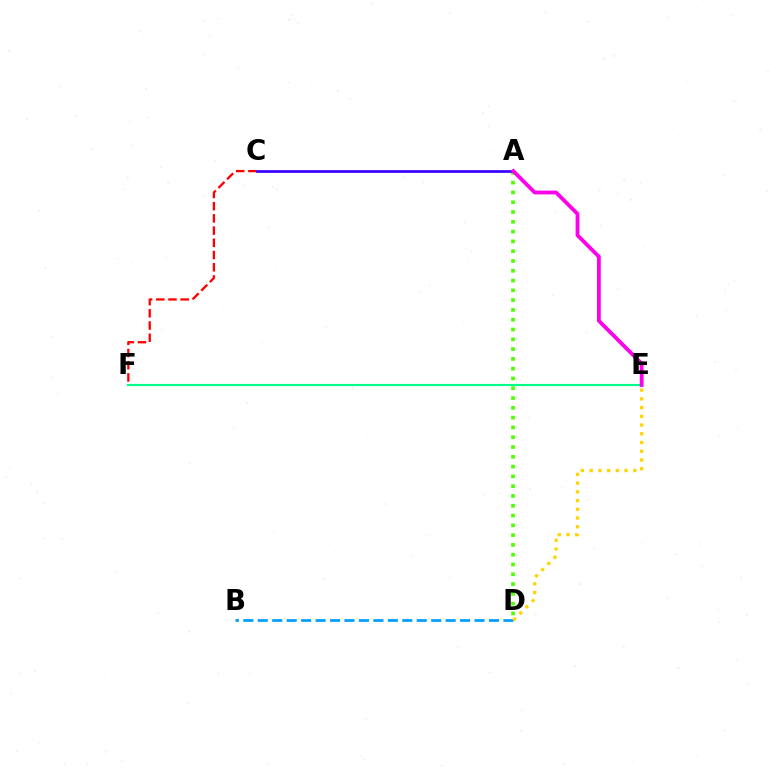{('B', 'D'): [{'color': '#009eff', 'line_style': 'dashed', 'thickness': 1.96}], ('C', 'F'): [{'color': '#ff0000', 'line_style': 'dashed', 'thickness': 1.66}], ('A', 'D'): [{'color': '#4fff00', 'line_style': 'dotted', 'thickness': 2.66}], ('E', 'F'): [{'color': '#00ff86', 'line_style': 'solid', 'thickness': 1.56}], ('A', 'C'): [{'color': '#3700ff', 'line_style': 'solid', 'thickness': 1.96}], ('A', 'E'): [{'color': '#ff00ed', 'line_style': 'solid', 'thickness': 2.73}], ('D', 'E'): [{'color': '#ffd500', 'line_style': 'dotted', 'thickness': 2.37}]}